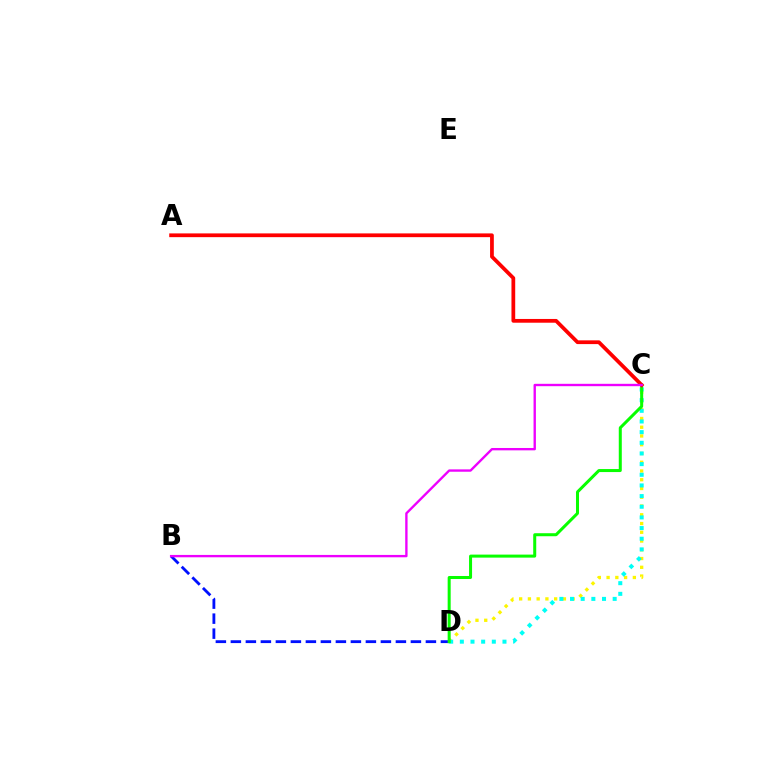{('B', 'D'): [{'color': '#0010ff', 'line_style': 'dashed', 'thickness': 2.04}], ('C', 'D'): [{'color': '#fcf500', 'line_style': 'dotted', 'thickness': 2.38}, {'color': '#00fff6', 'line_style': 'dotted', 'thickness': 2.9}, {'color': '#08ff00', 'line_style': 'solid', 'thickness': 2.17}], ('A', 'C'): [{'color': '#ff0000', 'line_style': 'solid', 'thickness': 2.7}], ('B', 'C'): [{'color': '#ee00ff', 'line_style': 'solid', 'thickness': 1.7}]}